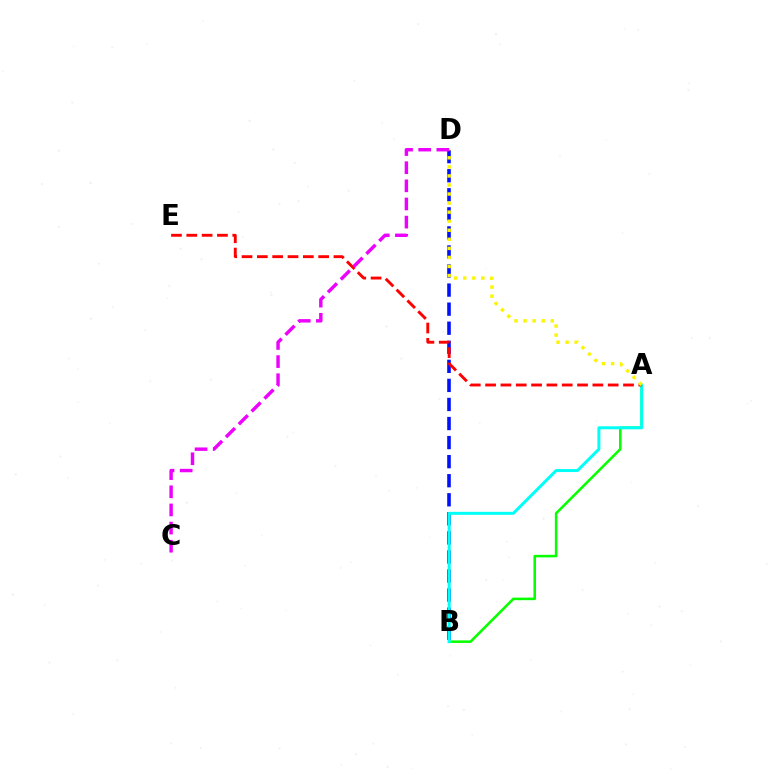{('A', 'B'): [{'color': '#08ff00', 'line_style': 'solid', 'thickness': 1.84}, {'color': '#00fff6', 'line_style': 'solid', 'thickness': 2.15}], ('B', 'D'): [{'color': '#0010ff', 'line_style': 'dashed', 'thickness': 2.59}], ('A', 'E'): [{'color': '#ff0000', 'line_style': 'dashed', 'thickness': 2.08}], ('A', 'D'): [{'color': '#fcf500', 'line_style': 'dotted', 'thickness': 2.46}], ('C', 'D'): [{'color': '#ee00ff', 'line_style': 'dashed', 'thickness': 2.46}]}